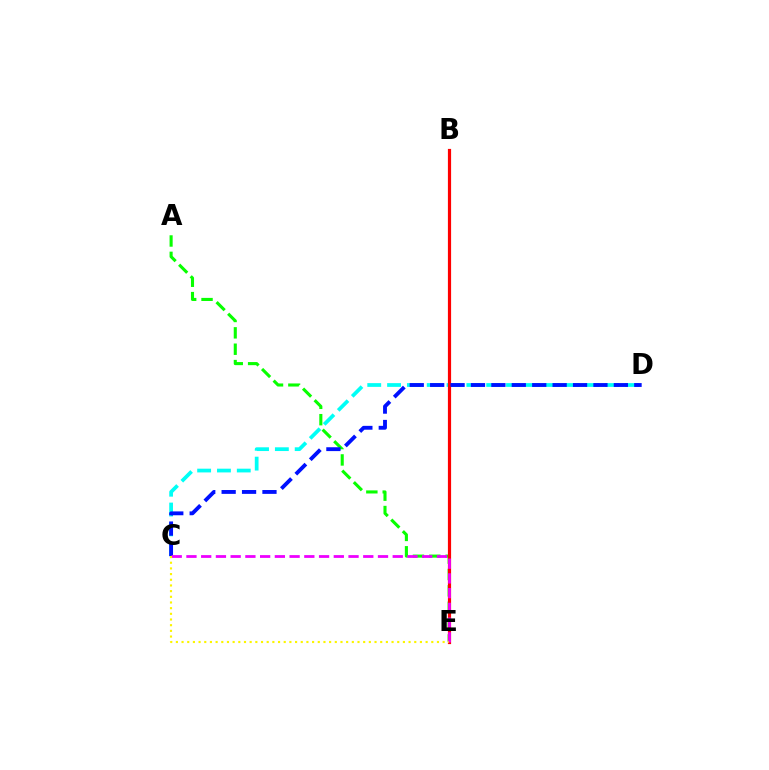{('C', 'D'): [{'color': '#00fff6', 'line_style': 'dashed', 'thickness': 2.69}, {'color': '#0010ff', 'line_style': 'dashed', 'thickness': 2.77}], ('A', 'E'): [{'color': '#08ff00', 'line_style': 'dashed', 'thickness': 2.22}], ('B', 'E'): [{'color': '#ff0000', 'line_style': 'solid', 'thickness': 2.3}], ('C', 'E'): [{'color': '#ee00ff', 'line_style': 'dashed', 'thickness': 2.0}, {'color': '#fcf500', 'line_style': 'dotted', 'thickness': 1.54}]}